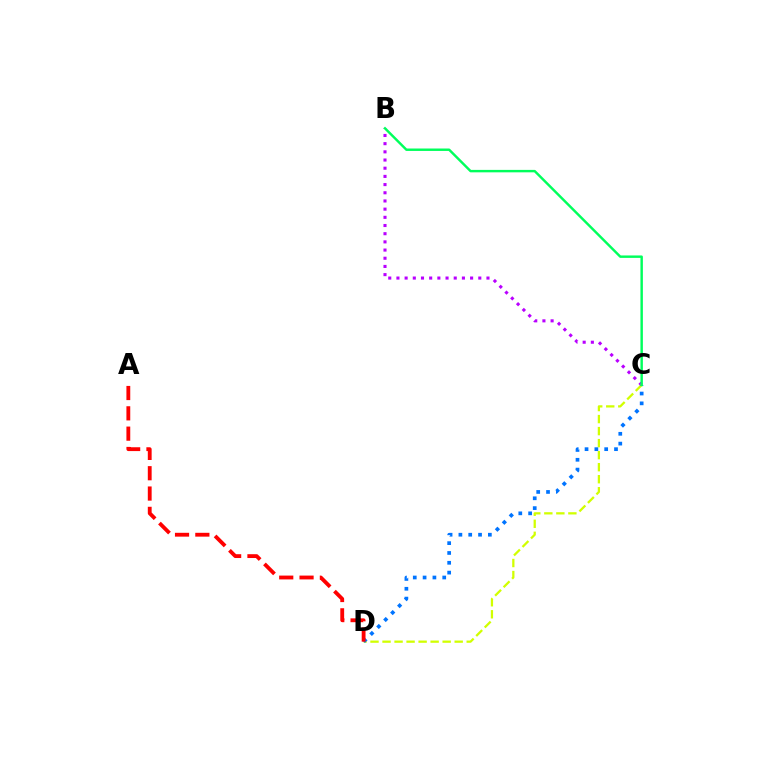{('B', 'C'): [{'color': '#b900ff', 'line_style': 'dotted', 'thickness': 2.22}, {'color': '#00ff5c', 'line_style': 'solid', 'thickness': 1.76}], ('C', 'D'): [{'color': '#d1ff00', 'line_style': 'dashed', 'thickness': 1.63}, {'color': '#0074ff', 'line_style': 'dotted', 'thickness': 2.67}], ('A', 'D'): [{'color': '#ff0000', 'line_style': 'dashed', 'thickness': 2.76}]}